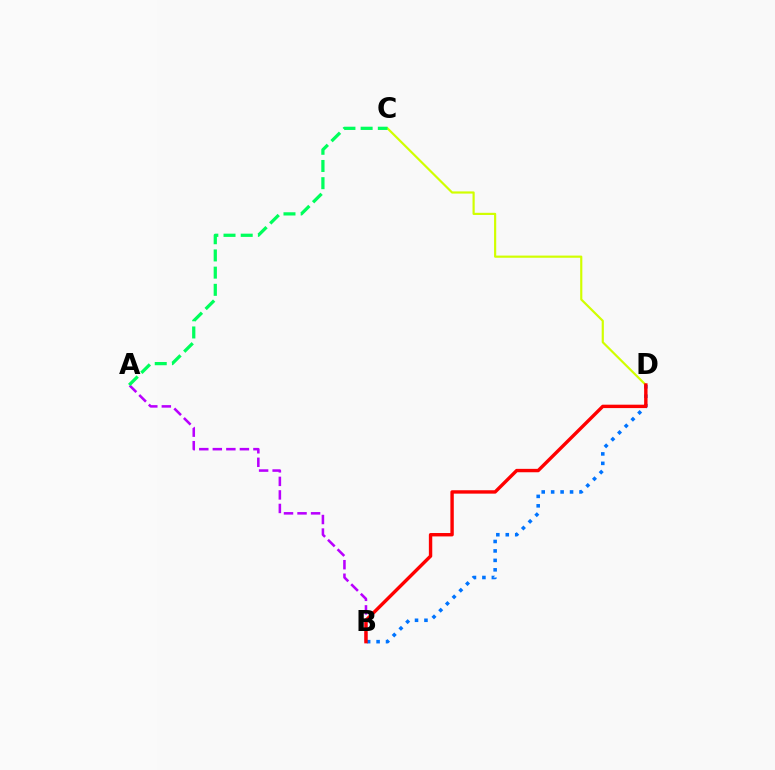{('A', 'B'): [{'color': '#b900ff', 'line_style': 'dashed', 'thickness': 1.84}], ('C', 'D'): [{'color': '#d1ff00', 'line_style': 'solid', 'thickness': 1.57}], ('B', 'D'): [{'color': '#0074ff', 'line_style': 'dotted', 'thickness': 2.57}, {'color': '#ff0000', 'line_style': 'solid', 'thickness': 2.44}], ('A', 'C'): [{'color': '#00ff5c', 'line_style': 'dashed', 'thickness': 2.34}]}